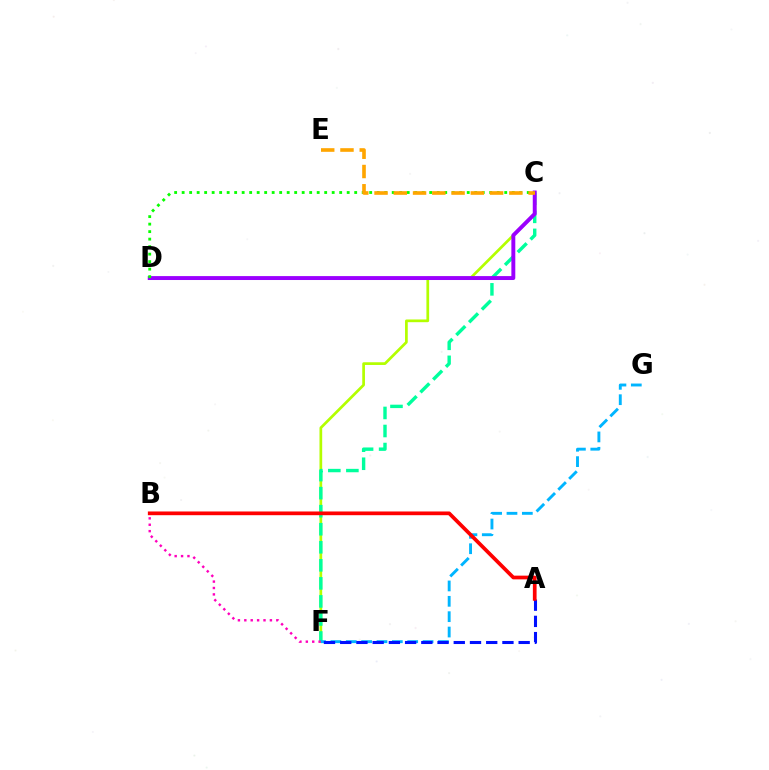{('C', 'F'): [{'color': '#b3ff00', 'line_style': 'solid', 'thickness': 1.95}, {'color': '#00ff9d', 'line_style': 'dashed', 'thickness': 2.45}], ('C', 'D'): [{'color': '#9b00ff', 'line_style': 'solid', 'thickness': 2.82}, {'color': '#08ff00', 'line_style': 'dotted', 'thickness': 2.04}], ('F', 'G'): [{'color': '#00b5ff', 'line_style': 'dashed', 'thickness': 2.09}], ('B', 'F'): [{'color': '#ff00bd', 'line_style': 'dotted', 'thickness': 1.74}], ('A', 'F'): [{'color': '#0010ff', 'line_style': 'dashed', 'thickness': 2.2}], ('A', 'B'): [{'color': '#ff0000', 'line_style': 'solid', 'thickness': 2.67}], ('C', 'E'): [{'color': '#ffa500', 'line_style': 'dashed', 'thickness': 2.62}]}